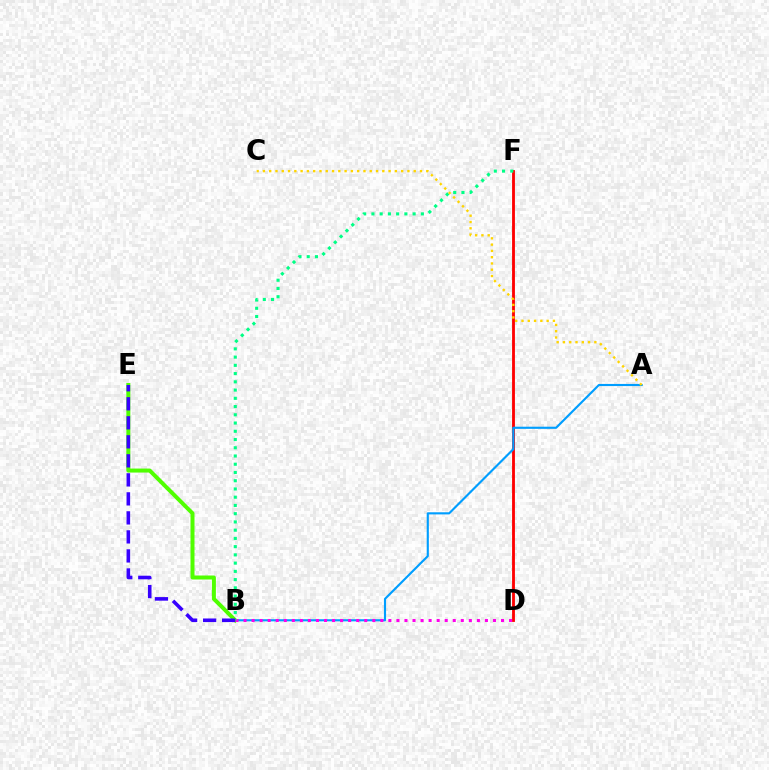{('D', 'F'): [{'color': '#ff0000', 'line_style': 'solid', 'thickness': 2.04}], ('A', 'B'): [{'color': '#009eff', 'line_style': 'solid', 'thickness': 1.54}], ('B', 'E'): [{'color': '#4fff00', 'line_style': 'solid', 'thickness': 2.88}, {'color': '#3700ff', 'line_style': 'dashed', 'thickness': 2.58}], ('B', 'D'): [{'color': '#ff00ed', 'line_style': 'dotted', 'thickness': 2.19}], ('B', 'F'): [{'color': '#00ff86', 'line_style': 'dotted', 'thickness': 2.24}], ('A', 'C'): [{'color': '#ffd500', 'line_style': 'dotted', 'thickness': 1.71}]}